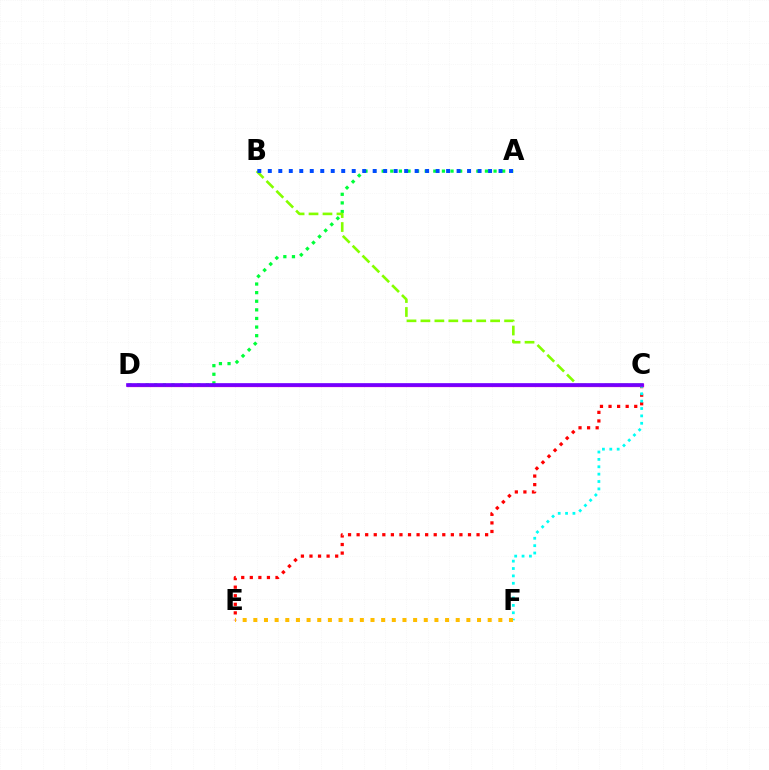{('C', 'E'): [{'color': '#ff0000', 'line_style': 'dotted', 'thickness': 2.33}], ('C', 'D'): [{'color': '#ff00cf', 'line_style': 'solid', 'thickness': 2.35}, {'color': '#7200ff', 'line_style': 'solid', 'thickness': 2.63}], ('C', 'F'): [{'color': '#00fff6', 'line_style': 'dotted', 'thickness': 2.0}], ('A', 'D'): [{'color': '#00ff39', 'line_style': 'dotted', 'thickness': 2.34}], ('B', 'C'): [{'color': '#84ff00', 'line_style': 'dashed', 'thickness': 1.89}], ('E', 'F'): [{'color': '#ffbd00', 'line_style': 'dotted', 'thickness': 2.89}], ('A', 'B'): [{'color': '#004bff', 'line_style': 'dotted', 'thickness': 2.85}]}